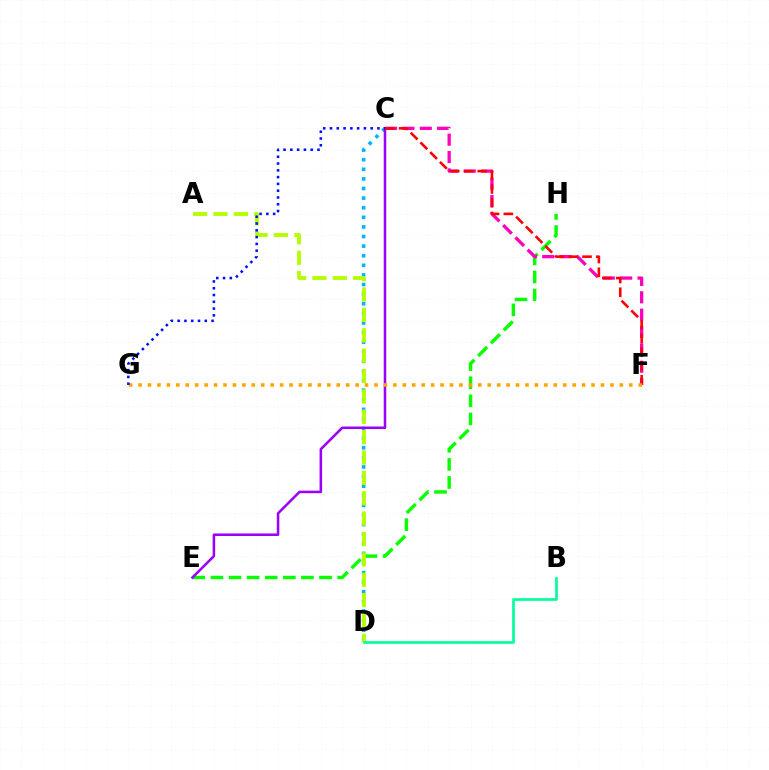{('E', 'H'): [{'color': '#08ff00', 'line_style': 'dashed', 'thickness': 2.46}], ('C', 'F'): [{'color': '#ff00bd', 'line_style': 'dashed', 'thickness': 2.36}, {'color': '#ff0000', 'line_style': 'dashed', 'thickness': 1.87}], ('C', 'D'): [{'color': '#00b5ff', 'line_style': 'dotted', 'thickness': 2.61}], ('C', 'E'): [{'color': '#9b00ff', 'line_style': 'solid', 'thickness': 1.84}], ('A', 'D'): [{'color': '#b3ff00', 'line_style': 'dashed', 'thickness': 2.77}], ('B', 'D'): [{'color': '#00ff9d', 'line_style': 'solid', 'thickness': 1.93}], ('F', 'G'): [{'color': '#ffa500', 'line_style': 'dotted', 'thickness': 2.56}], ('C', 'G'): [{'color': '#0010ff', 'line_style': 'dotted', 'thickness': 1.84}]}